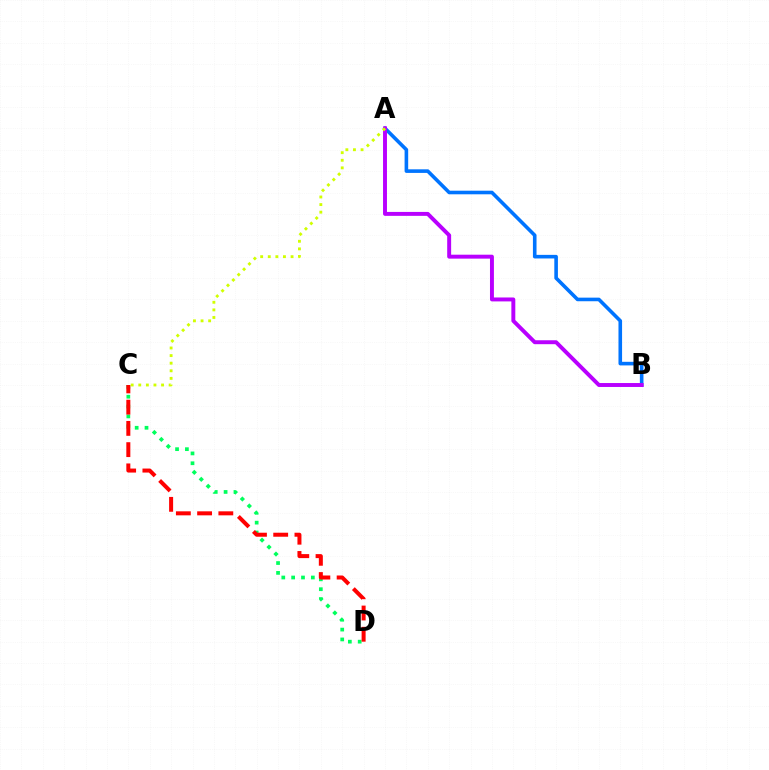{('C', 'D'): [{'color': '#00ff5c', 'line_style': 'dotted', 'thickness': 2.68}, {'color': '#ff0000', 'line_style': 'dashed', 'thickness': 2.89}], ('A', 'B'): [{'color': '#0074ff', 'line_style': 'solid', 'thickness': 2.59}, {'color': '#b900ff', 'line_style': 'solid', 'thickness': 2.83}], ('A', 'C'): [{'color': '#d1ff00', 'line_style': 'dotted', 'thickness': 2.06}]}